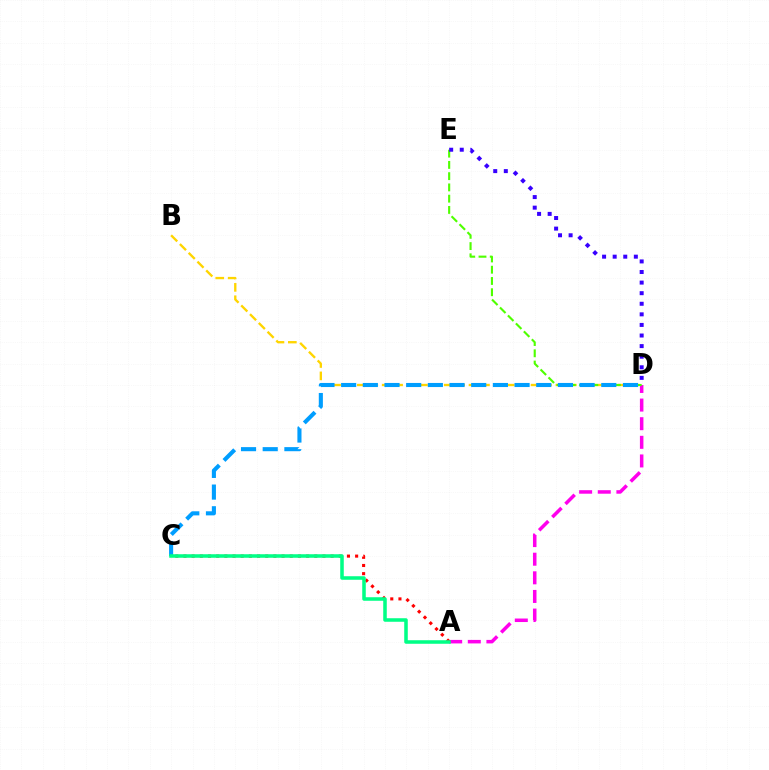{('B', 'D'): [{'color': '#ffd500', 'line_style': 'dashed', 'thickness': 1.69}], ('A', 'D'): [{'color': '#ff00ed', 'line_style': 'dashed', 'thickness': 2.53}], ('A', 'C'): [{'color': '#ff0000', 'line_style': 'dotted', 'thickness': 2.22}, {'color': '#00ff86', 'line_style': 'solid', 'thickness': 2.55}], ('D', 'E'): [{'color': '#4fff00', 'line_style': 'dashed', 'thickness': 1.53}, {'color': '#3700ff', 'line_style': 'dotted', 'thickness': 2.88}], ('C', 'D'): [{'color': '#009eff', 'line_style': 'dashed', 'thickness': 2.94}]}